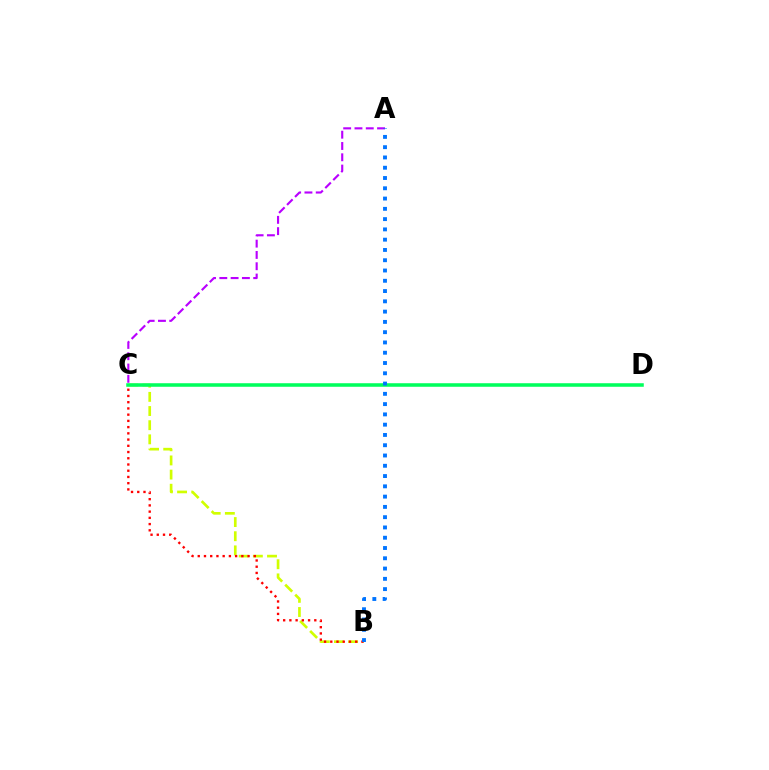{('B', 'C'): [{'color': '#d1ff00', 'line_style': 'dashed', 'thickness': 1.92}, {'color': '#ff0000', 'line_style': 'dotted', 'thickness': 1.69}], ('C', 'D'): [{'color': '#00ff5c', 'line_style': 'solid', 'thickness': 2.55}], ('A', 'C'): [{'color': '#b900ff', 'line_style': 'dashed', 'thickness': 1.53}], ('A', 'B'): [{'color': '#0074ff', 'line_style': 'dotted', 'thickness': 2.79}]}